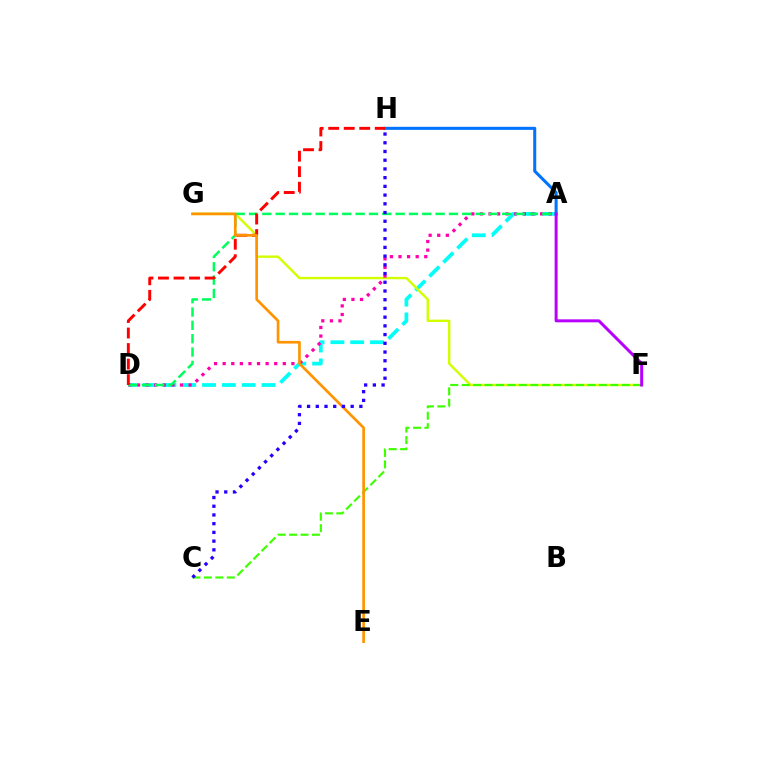{('A', 'D'): [{'color': '#00fff6', 'line_style': 'dashed', 'thickness': 2.69}, {'color': '#ff00ac', 'line_style': 'dotted', 'thickness': 2.33}, {'color': '#00ff5c', 'line_style': 'dashed', 'thickness': 1.81}], ('A', 'H'): [{'color': '#0074ff', 'line_style': 'solid', 'thickness': 2.19}], ('F', 'G'): [{'color': '#d1ff00', 'line_style': 'solid', 'thickness': 1.73}], ('C', 'F'): [{'color': '#3dff00', 'line_style': 'dashed', 'thickness': 1.55}], ('A', 'F'): [{'color': '#b900ff', 'line_style': 'solid', 'thickness': 2.14}], ('D', 'H'): [{'color': '#ff0000', 'line_style': 'dashed', 'thickness': 2.11}], ('E', 'G'): [{'color': '#ff9400', 'line_style': 'solid', 'thickness': 1.93}], ('C', 'H'): [{'color': '#2500ff', 'line_style': 'dotted', 'thickness': 2.37}]}